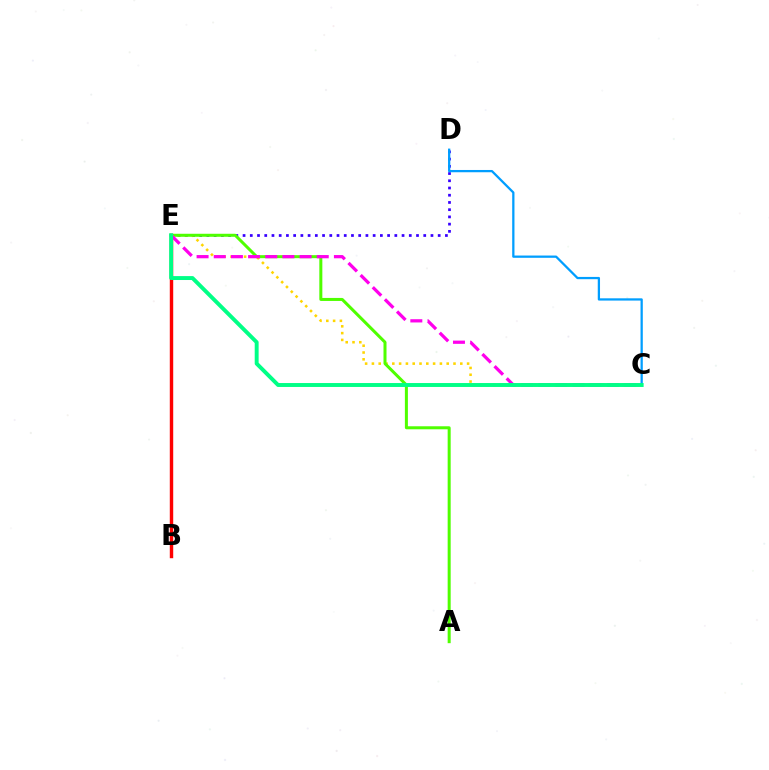{('D', 'E'): [{'color': '#3700ff', 'line_style': 'dotted', 'thickness': 1.96}], ('C', 'E'): [{'color': '#ffd500', 'line_style': 'dotted', 'thickness': 1.85}, {'color': '#ff00ed', 'line_style': 'dashed', 'thickness': 2.33}, {'color': '#00ff86', 'line_style': 'solid', 'thickness': 2.82}], ('C', 'D'): [{'color': '#009eff', 'line_style': 'solid', 'thickness': 1.63}], ('B', 'E'): [{'color': '#ff0000', 'line_style': 'solid', 'thickness': 2.46}], ('A', 'E'): [{'color': '#4fff00', 'line_style': 'solid', 'thickness': 2.17}]}